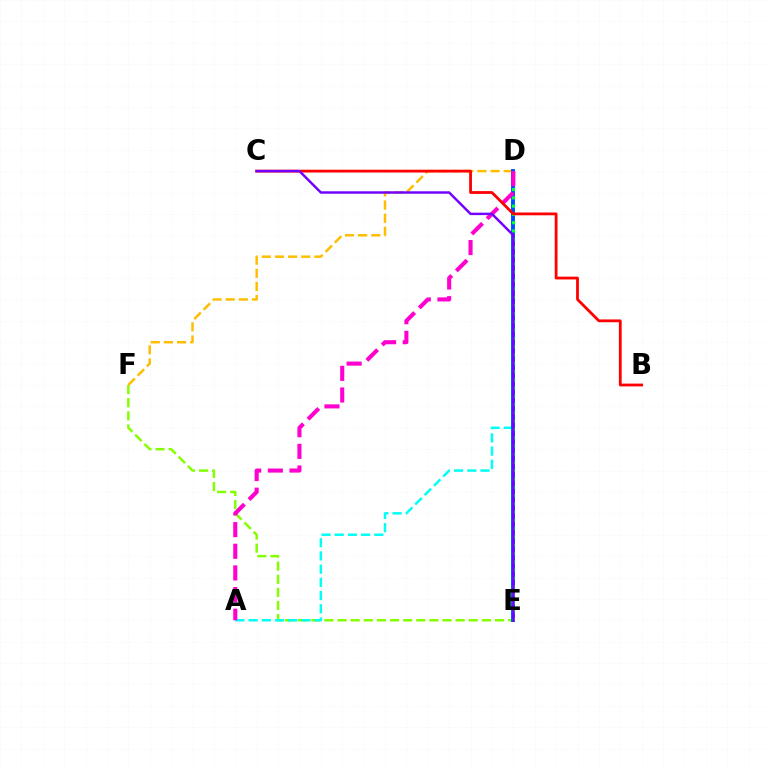{('E', 'F'): [{'color': '#84ff00', 'line_style': 'dashed', 'thickness': 1.78}], ('A', 'D'): [{'color': '#00fff6', 'line_style': 'dashed', 'thickness': 1.79}, {'color': '#ff00cf', 'line_style': 'dashed', 'thickness': 2.94}], ('D', 'F'): [{'color': '#ffbd00', 'line_style': 'dashed', 'thickness': 1.79}], ('D', 'E'): [{'color': '#004bff', 'line_style': 'solid', 'thickness': 2.8}, {'color': '#00ff39', 'line_style': 'dotted', 'thickness': 2.25}], ('B', 'C'): [{'color': '#ff0000', 'line_style': 'solid', 'thickness': 2.01}], ('C', 'E'): [{'color': '#7200ff', 'line_style': 'solid', 'thickness': 1.76}]}